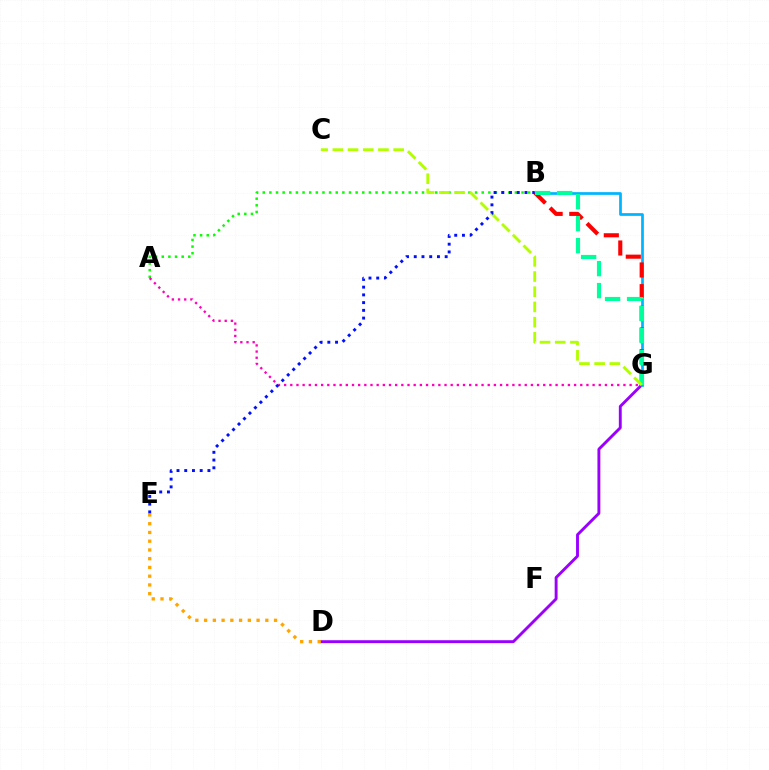{('D', 'G'): [{'color': '#9b00ff', 'line_style': 'solid', 'thickness': 2.08}], ('D', 'E'): [{'color': '#ffa500', 'line_style': 'dotted', 'thickness': 2.38}], ('A', 'B'): [{'color': '#08ff00', 'line_style': 'dotted', 'thickness': 1.8}], ('B', 'G'): [{'color': '#00b5ff', 'line_style': 'solid', 'thickness': 1.96}, {'color': '#ff0000', 'line_style': 'dashed', 'thickness': 2.95}, {'color': '#00ff9d', 'line_style': 'dashed', 'thickness': 2.99}], ('A', 'G'): [{'color': '#ff00bd', 'line_style': 'dotted', 'thickness': 1.68}], ('C', 'G'): [{'color': '#b3ff00', 'line_style': 'dashed', 'thickness': 2.06}], ('B', 'E'): [{'color': '#0010ff', 'line_style': 'dotted', 'thickness': 2.1}]}